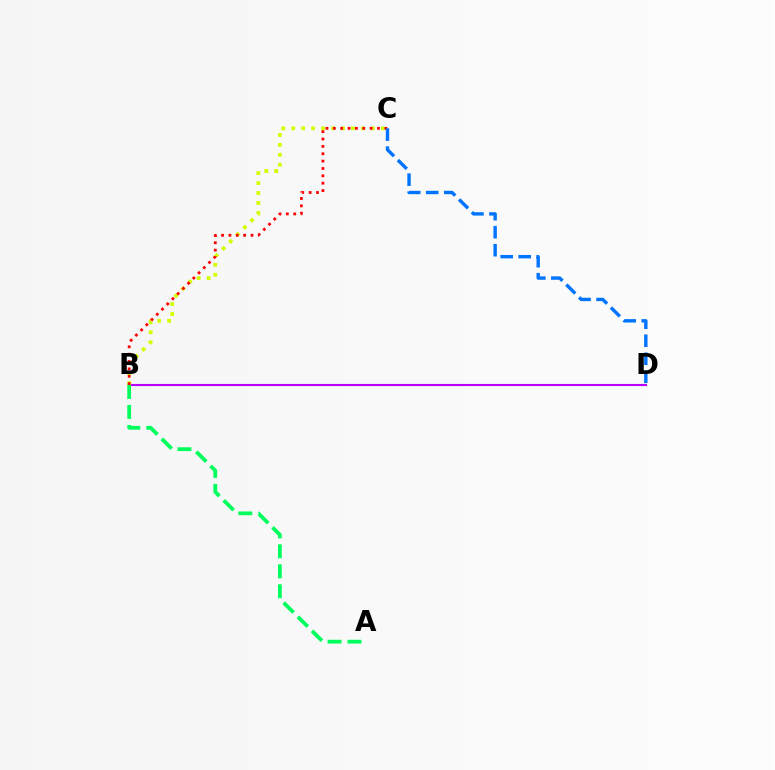{('B', 'D'): [{'color': '#b900ff', 'line_style': 'solid', 'thickness': 1.52}], ('B', 'C'): [{'color': '#d1ff00', 'line_style': 'dotted', 'thickness': 2.71}, {'color': '#ff0000', 'line_style': 'dotted', 'thickness': 2.0}], ('A', 'B'): [{'color': '#00ff5c', 'line_style': 'dashed', 'thickness': 2.71}], ('C', 'D'): [{'color': '#0074ff', 'line_style': 'dashed', 'thickness': 2.45}]}